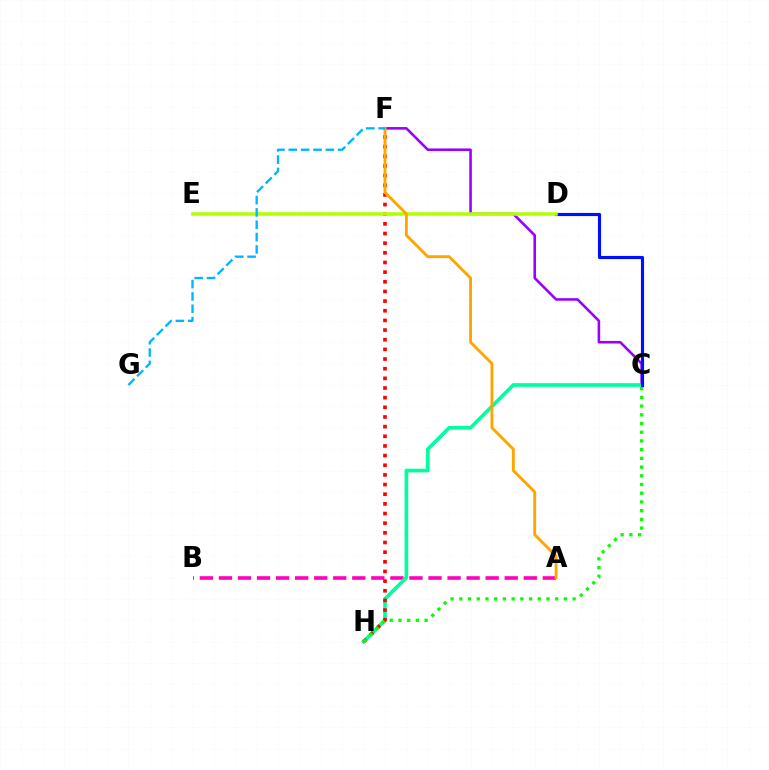{('C', 'F'): [{'color': '#9b00ff', 'line_style': 'solid', 'thickness': 1.86}], ('A', 'B'): [{'color': '#ff00bd', 'line_style': 'dashed', 'thickness': 2.59}], ('C', 'H'): [{'color': '#00ff9d', 'line_style': 'solid', 'thickness': 2.64}, {'color': '#08ff00', 'line_style': 'dotted', 'thickness': 2.37}], ('F', 'H'): [{'color': '#ff0000', 'line_style': 'dotted', 'thickness': 2.62}], ('C', 'D'): [{'color': '#0010ff', 'line_style': 'solid', 'thickness': 2.26}], ('D', 'E'): [{'color': '#b3ff00', 'line_style': 'solid', 'thickness': 2.54}], ('A', 'F'): [{'color': '#ffa500', 'line_style': 'solid', 'thickness': 2.07}], ('F', 'G'): [{'color': '#00b5ff', 'line_style': 'dashed', 'thickness': 1.68}]}